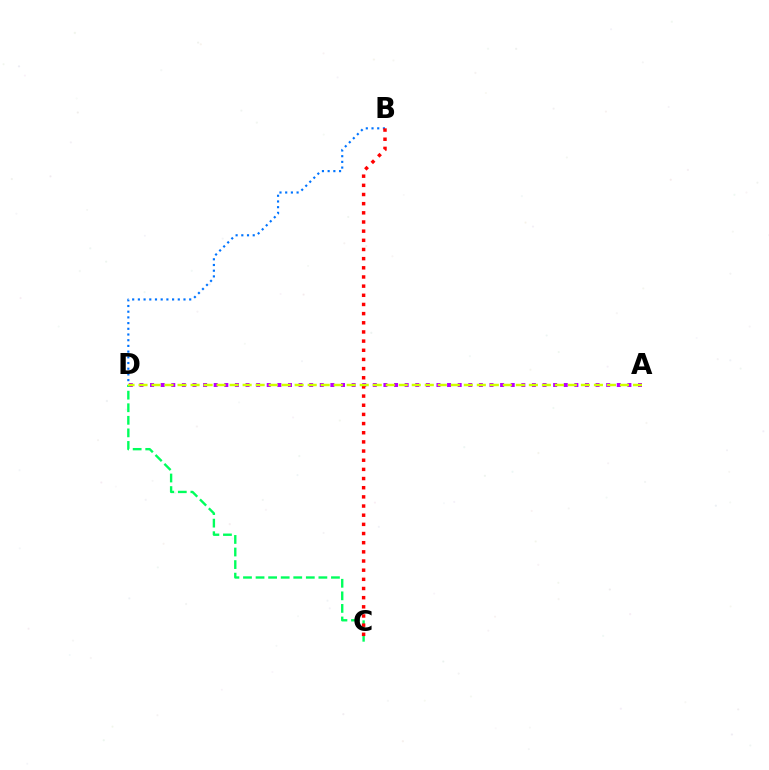{('B', 'D'): [{'color': '#0074ff', 'line_style': 'dotted', 'thickness': 1.55}], ('A', 'D'): [{'color': '#b900ff', 'line_style': 'dotted', 'thickness': 2.88}, {'color': '#d1ff00', 'line_style': 'dashed', 'thickness': 1.77}], ('C', 'D'): [{'color': '#00ff5c', 'line_style': 'dashed', 'thickness': 1.71}], ('B', 'C'): [{'color': '#ff0000', 'line_style': 'dotted', 'thickness': 2.49}]}